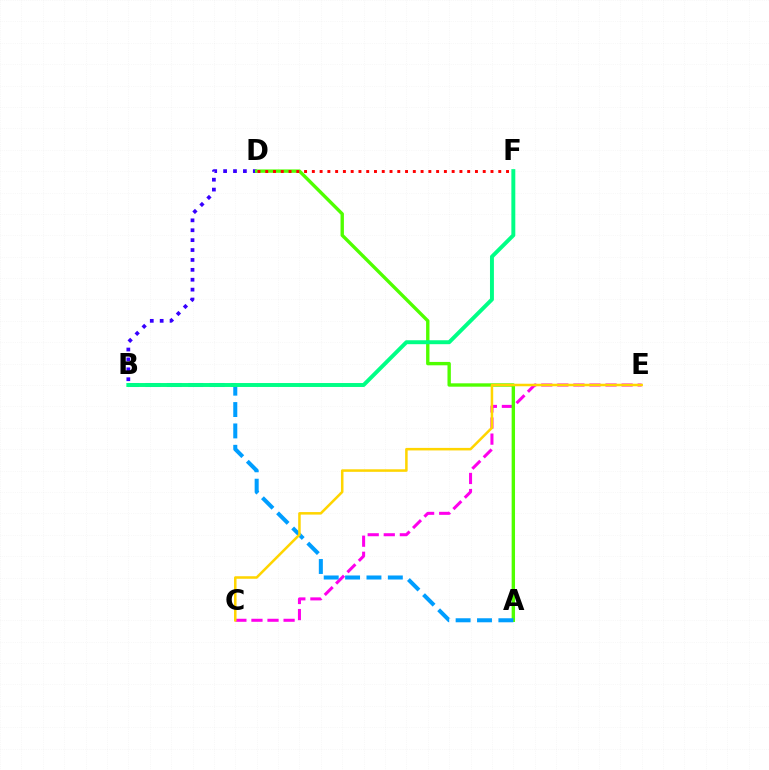{('C', 'E'): [{'color': '#ff00ed', 'line_style': 'dashed', 'thickness': 2.18}, {'color': '#ffd500', 'line_style': 'solid', 'thickness': 1.82}], ('B', 'D'): [{'color': '#3700ff', 'line_style': 'dotted', 'thickness': 2.69}], ('A', 'D'): [{'color': '#4fff00', 'line_style': 'solid', 'thickness': 2.43}], ('A', 'B'): [{'color': '#009eff', 'line_style': 'dashed', 'thickness': 2.9}], ('D', 'F'): [{'color': '#ff0000', 'line_style': 'dotted', 'thickness': 2.11}], ('B', 'F'): [{'color': '#00ff86', 'line_style': 'solid', 'thickness': 2.83}]}